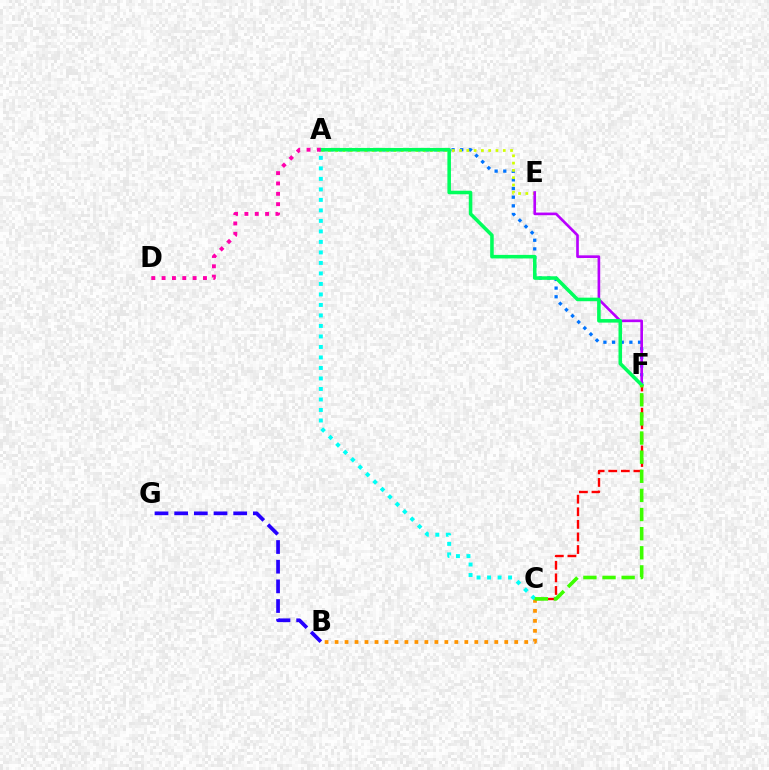{('A', 'F'): [{'color': '#0074ff', 'line_style': 'dotted', 'thickness': 2.35}, {'color': '#00ff5c', 'line_style': 'solid', 'thickness': 2.56}], ('B', 'C'): [{'color': '#ff9400', 'line_style': 'dotted', 'thickness': 2.71}], ('B', 'G'): [{'color': '#2500ff', 'line_style': 'dashed', 'thickness': 2.67}], ('C', 'F'): [{'color': '#ff0000', 'line_style': 'dashed', 'thickness': 1.71}, {'color': '#3dff00', 'line_style': 'dashed', 'thickness': 2.6}], ('A', 'E'): [{'color': '#d1ff00', 'line_style': 'dotted', 'thickness': 1.98}], ('E', 'F'): [{'color': '#b900ff', 'line_style': 'solid', 'thickness': 1.91}], ('A', 'C'): [{'color': '#00fff6', 'line_style': 'dotted', 'thickness': 2.85}], ('A', 'D'): [{'color': '#ff00ac', 'line_style': 'dotted', 'thickness': 2.81}]}